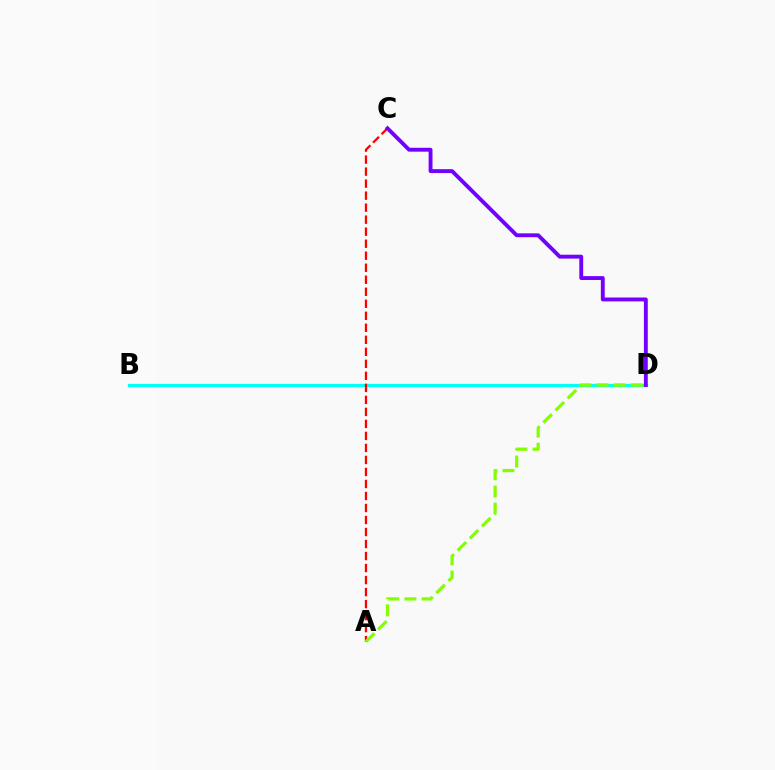{('B', 'D'): [{'color': '#00fff6', 'line_style': 'solid', 'thickness': 2.37}], ('A', 'C'): [{'color': '#ff0000', 'line_style': 'dashed', 'thickness': 1.63}], ('A', 'D'): [{'color': '#84ff00', 'line_style': 'dashed', 'thickness': 2.33}], ('C', 'D'): [{'color': '#7200ff', 'line_style': 'solid', 'thickness': 2.79}]}